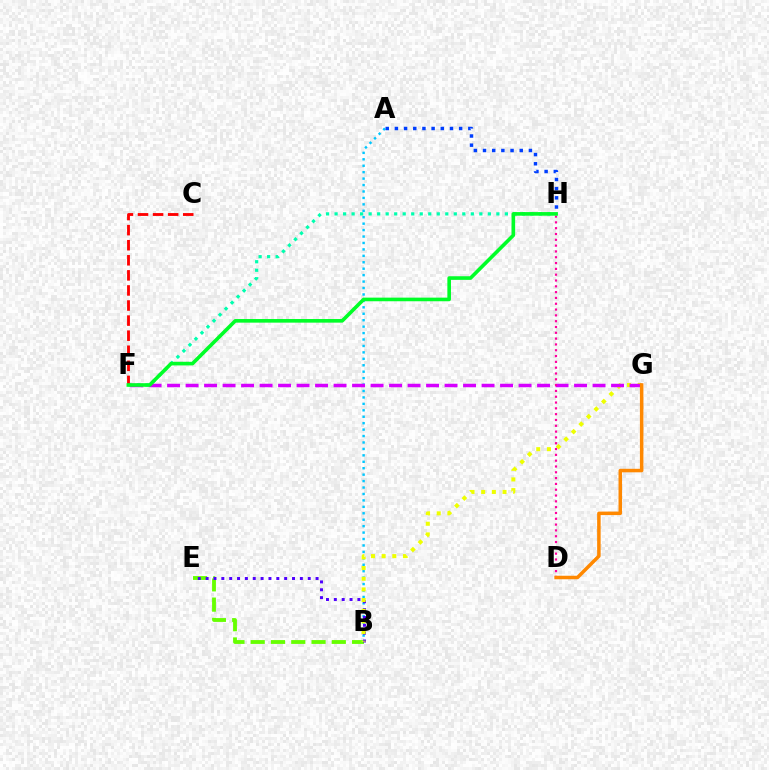{('B', 'E'): [{'color': '#66ff00', 'line_style': 'dashed', 'thickness': 2.75}, {'color': '#4f00ff', 'line_style': 'dotted', 'thickness': 2.13}], ('A', 'B'): [{'color': '#00c7ff', 'line_style': 'dotted', 'thickness': 1.75}], ('F', 'H'): [{'color': '#00ffaf', 'line_style': 'dotted', 'thickness': 2.31}, {'color': '#00ff27', 'line_style': 'solid', 'thickness': 2.6}], ('B', 'G'): [{'color': '#eeff00', 'line_style': 'dotted', 'thickness': 2.9}], ('A', 'H'): [{'color': '#003fff', 'line_style': 'dotted', 'thickness': 2.49}], ('F', 'G'): [{'color': '#d600ff', 'line_style': 'dashed', 'thickness': 2.51}], ('D', 'H'): [{'color': '#ff00a0', 'line_style': 'dotted', 'thickness': 1.58}], ('D', 'G'): [{'color': '#ff8800', 'line_style': 'solid', 'thickness': 2.52}], ('C', 'F'): [{'color': '#ff0000', 'line_style': 'dashed', 'thickness': 2.05}]}